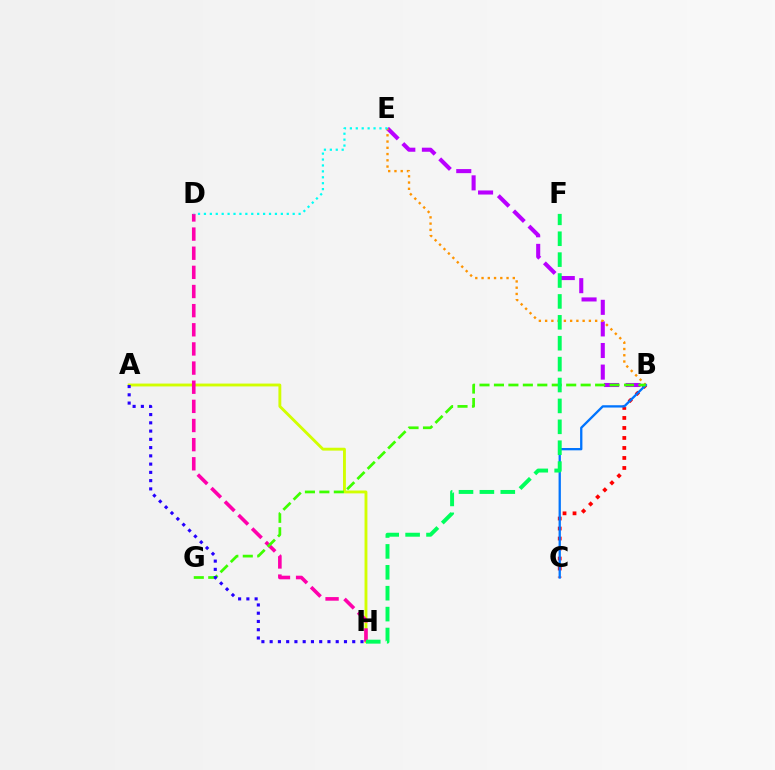{('B', 'E'): [{'color': '#b900ff', 'line_style': 'dashed', 'thickness': 2.93}, {'color': '#ff9400', 'line_style': 'dotted', 'thickness': 1.7}], ('A', 'H'): [{'color': '#d1ff00', 'line_style': 'solid', 'thickness': 2.07}, {'color': '#2500ff', 'line_style': 'dotted', 'thickness': 2.24}], ('B', 'C'): [{'color': '#ff0000', 'line_style': 'dotted', 'thickness': 2.72}, {'color': '#0074ff', 'line_style': 'solid', 'thickness': 1.66}], ('D', 'H'): [{'color': '#ff00ac', 'line_style': 'dashed', 'thickness': 2.6}], ('B', 'G'): [{'color': '#3dff00', 'line_style': 'dashed', 'thickness': 1.96}], ('F', 'H'): [{'color': '#00ff5c', 'line_style': 'dashed', 'thickness': 2.84}], ('D', 'E'): [{'color': '#00fff6', 'line_style': 'dotted', 'thickness': 1.61}]}